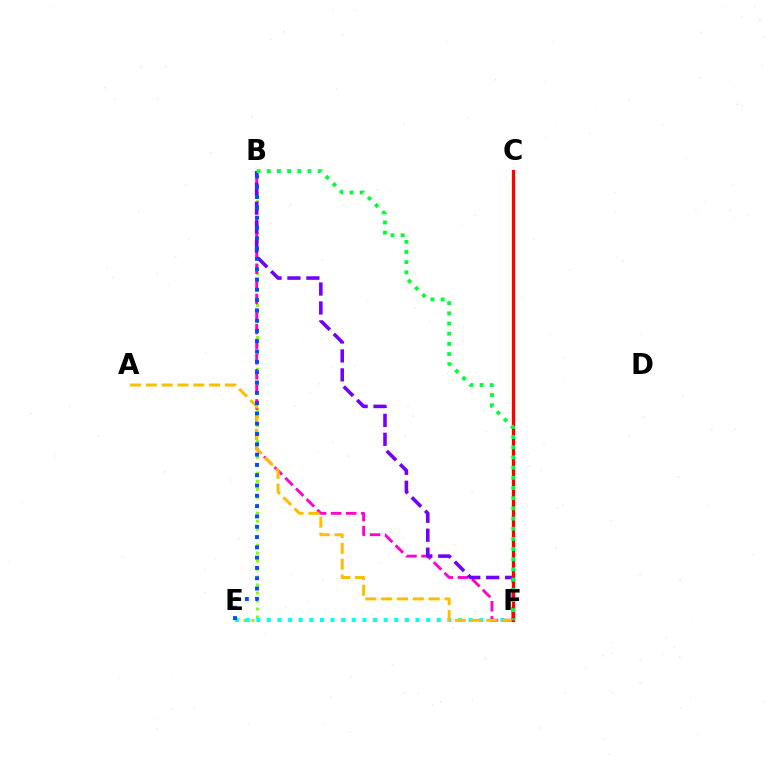{('B', 'E'): [{'color': '#84ff00', 'line_style': 'dotted', 'thickness': 2.17}, {'color': '#004bff', 'line_style': 'dotted', 'thickness': 2.8}], ('E', 'F'): [{'color': '#00fff6', 'line_style': 'dotted', 'thickness': 2.89}], ('B', 'F'): [{'color': '#ff00cf', 'line_style': 'dashed', 'thickness': 2.05}, {'color': '#7200ff', 'line_style': 'dashed', 'thickness': 2.57}, {'color': '#00ff39', 'line_style': 'dotted', 'thickness': 2.77}], ('A', 'F'): [{'color': '#ffbd00', 'line_style': 'dashed', 'thickness': 2.15}], ('C', 'F'): [{'color': '#ff0000', 'line_style': 'solid', 'thickness': 2.35}]}